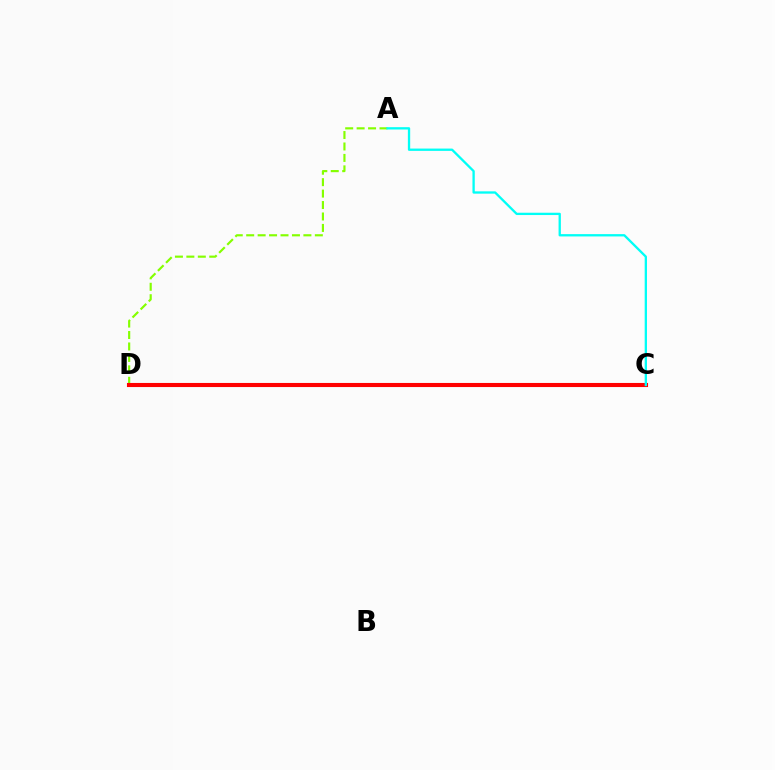{('A', 'D'): [{'color': '#84ff00', 'line_style': 'dashed', 'thickness': 1.55}], ('C', 'D'): [{'color': '#7200ff', 'line_style': 'solid', 'thickness': 1.96}, {'color': '#ff0000', 'line_style': 'solid', 'thickness': 2.95}], ('A', 'C'): [{'color': '#00fff6', 'line_style': 'solid', 'thickness': 1.66}]}